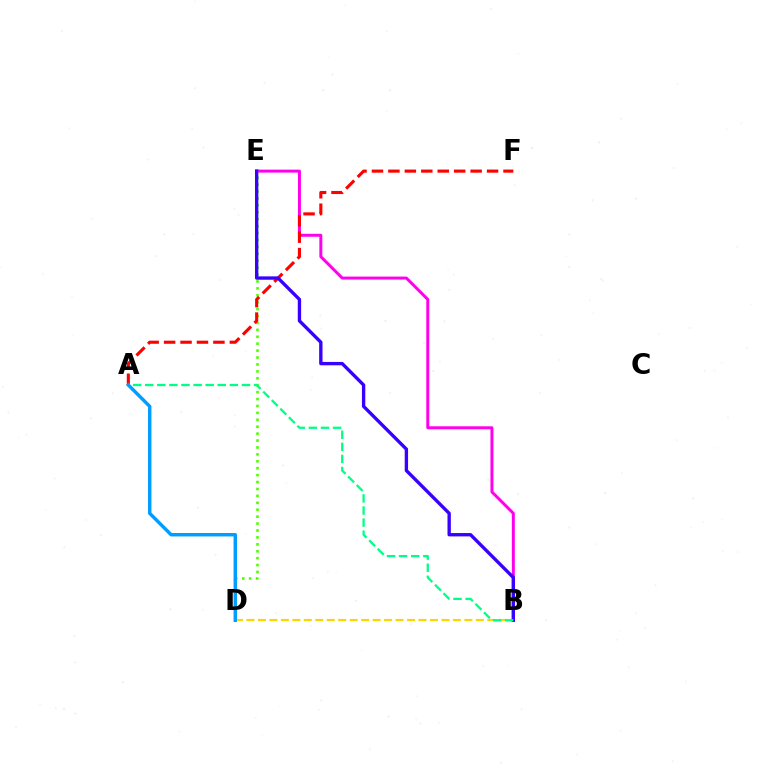{('B', 'E'): [{'color': '#ff00ed', 'line_style': 'solid', 'thickness': 2.14}, {'color': '#3700ff', 'line_style': 'solid', 'thickness': 2.41}], ('D', 'E'): [{'color': '#4fff00', 'line_style': 'dotted', 'thickness': 1.88}], ('A', 'F'): [{'color': '#ff0000', 'line_style': 'dashed', 'thickness': 2.23}], ('B', 'D'): [{'color': '#ffd500', 'line_style': 'dashed', 'thickness': 1.56}], ('A', 'B'): [{'color': '#00ff86', 'line_style': 'dashed', 'thickness': 1.64}], ('A', 'D'): [{'color': '#009eff', 'line_style': 'solid', 'thickness': 2.47}]}